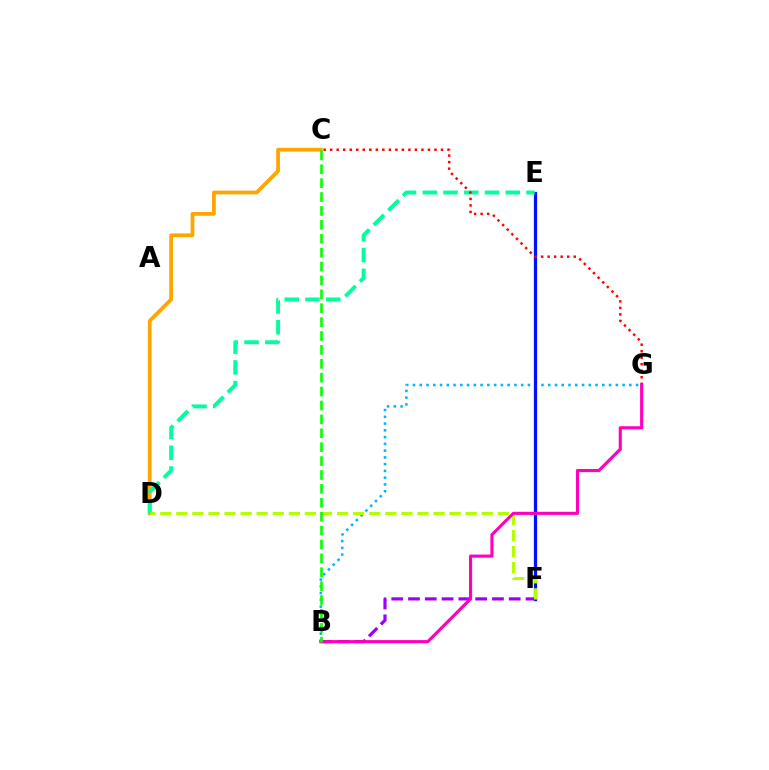{('C', 'D'): [{'color': '#ffa500', 'line_style': 'solid', 'thickness': 2.72}], ('B', 'G'): [{'color': '#00b5ff', 'line_style': 'dotted', 'thickness': 1.84}, {'color': '#ff00bd', 'line_style': 'solid', 'thickness': 2.24}], ('E', 'F'): [{'color': '#0010ff', 'line_style': 'solid', 'thickness': 2.33}], ('B', 'F'): [{'color': '#9b00ff', 'line_style': 'dashed', 'thickness': 2.28}], ('D', 'E'): [{'color': '#00ff9d', 'line_style': 'dashed', 'thickness': 2.82}], ('C', 'G'): [{'color': '#ff0000', 'line_style': 'dotted', 'thickness': 1.77}], ('D', 'F'): [{'color': '#b3ff00', 'line_style': 'dashed', 'thickness': 2.18}], ('B', 'C'): [{'color': '#08ff00', 'line_style': 'dashed', 'thickness': 1.89}]}